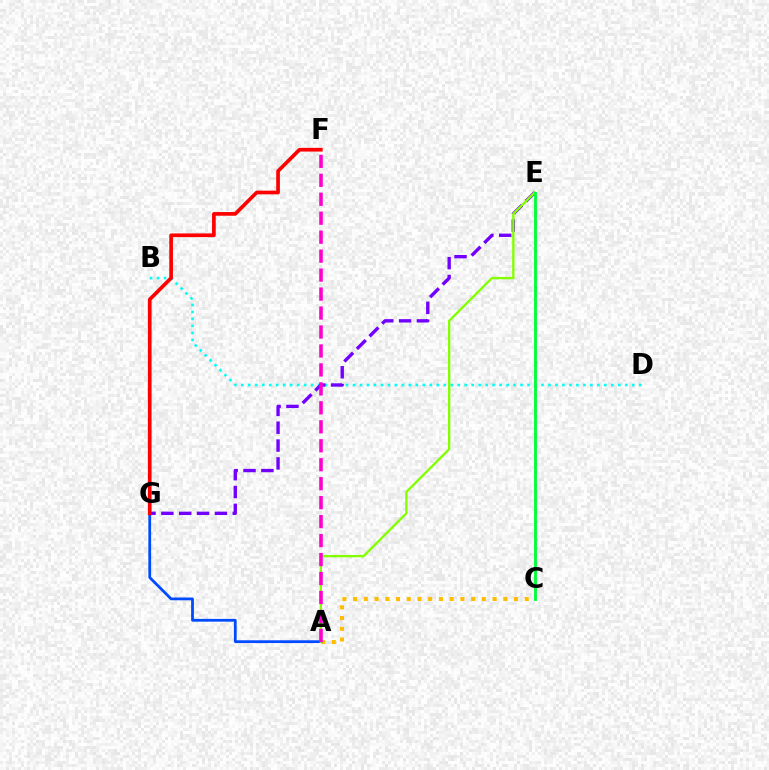{('B', 'D'): [{'color': '#00fff6', 'line_style': 'dotted', 'thickness': 1.9}], ('A', 'C'): [{'color': '#ffbd00', 'line_style': 'dotted', 'thickness': 2.91}], ('A', 'G'): [{'color': '#004bff', 'line_style': 'solid', 'thickness': 2.0}], ('E', 'G'): [{'color': '#7200ff', 'line_style': 'dashed', 'thickness': 2.42}], ('A', 'E'): [{'color': '#84ff00', 'line_style': 'solid', 'thickness': 1.68}], ('C', 'E'): [{'color': '#00ff39', 'line_style': 'solid', 'thickness': 2.07}], ('A', 'F'): [{'color': '#ff00cf', 'line_style': 'dashed', 'thickness': 2.58}], ('F', 'G'): [{'color': '#ff0000', 'line_style': 'solid', 'thickness': 2.65}]}